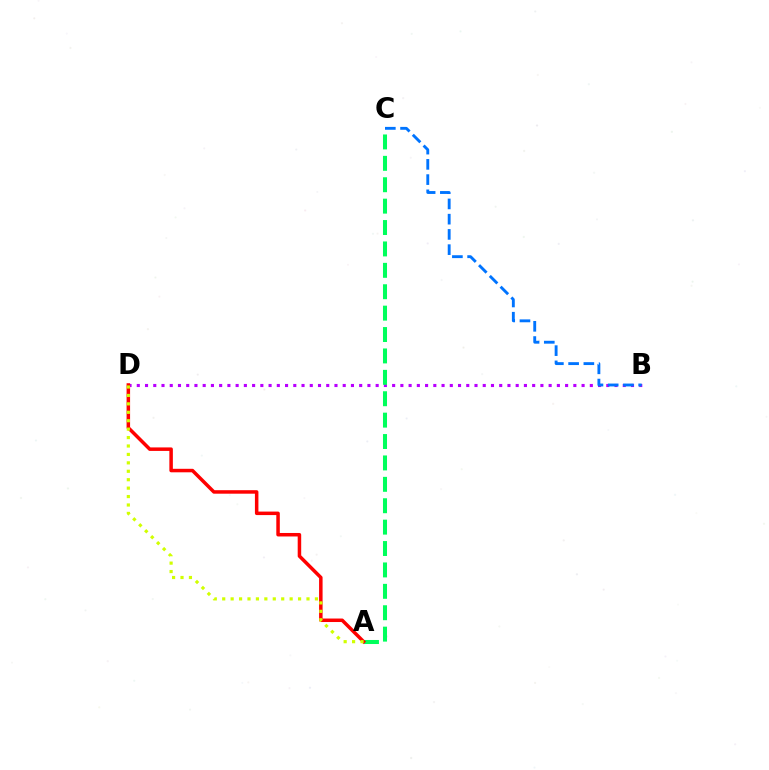{('B', 'D'): [{'color': '#b900ff', 'line_style': 'dotted', 'thickness': 2.24}], ('A', 'C'): [{'color': '#00ff5c', 'line_style': 'dashed', 'thickness': 2.91}], ('A', 'D'): [{'color': '#ff0000', 'line_style': 'solid', 'thickness': 2.52}, {'color': '#d1ff00', 'line_style': 'dotted', 'thickness': 2.29}], ('B', 'C'): [{'color': '#0074ff', 'line_style': 'dashed', 'thickness': 2.07}]}